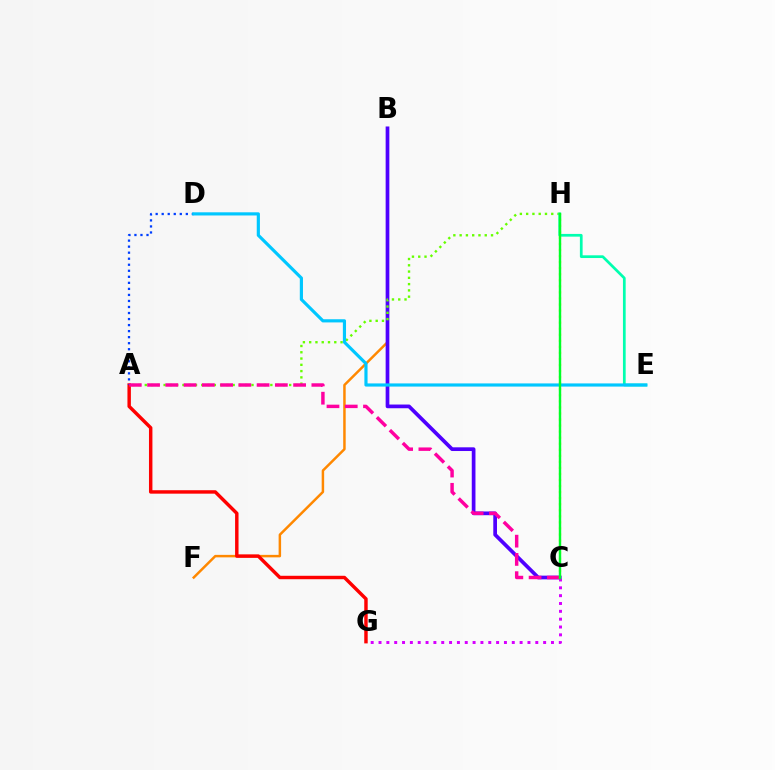{('C', 'H'): [{'color': '#eeff00', 'line_style': 'dotted', 'thickness': 1.64}, {'color': '#00ff27', 'line_style': 'solid', 'thickness': 1.74}], ('B', 'F'): [{'color': '#ff8800', 'line_style': 'solid', 'thickness': 1.79}], ('B', 'C'): [{'color': '#4f00ff', 'line_style': 'solid', 'thickness': 2.67}], ('A', 'H'): [{'color': '#66ff00', 'line_style': 'dotted', 'thickness': 1.71}], ('C', 'G'): [{'color': '#d600ff', 'line_style': 'dotted', 'thickness': 2.13}], ('E', 'H'): [{'color': '#00ffaf', 'line_style': 'solid', 'thickness': 1.96}], ('A', 'G'): [{'color': '#ff0000', 'line_style': 'solid', 'thickness': 2.48}], ('A', 'D'): [{'color': '#003fff', 'line_style': 'dotted', 'thickness': 1.64}], ('A', 'C'): [{'color': '#ff00a0', 'line_style': 'dashed', 'thickness': 2.48}], ('D', 'E'): [{'color': '#00c7ff', 'line_style': 'solid', 'thickness': 2.28}]}